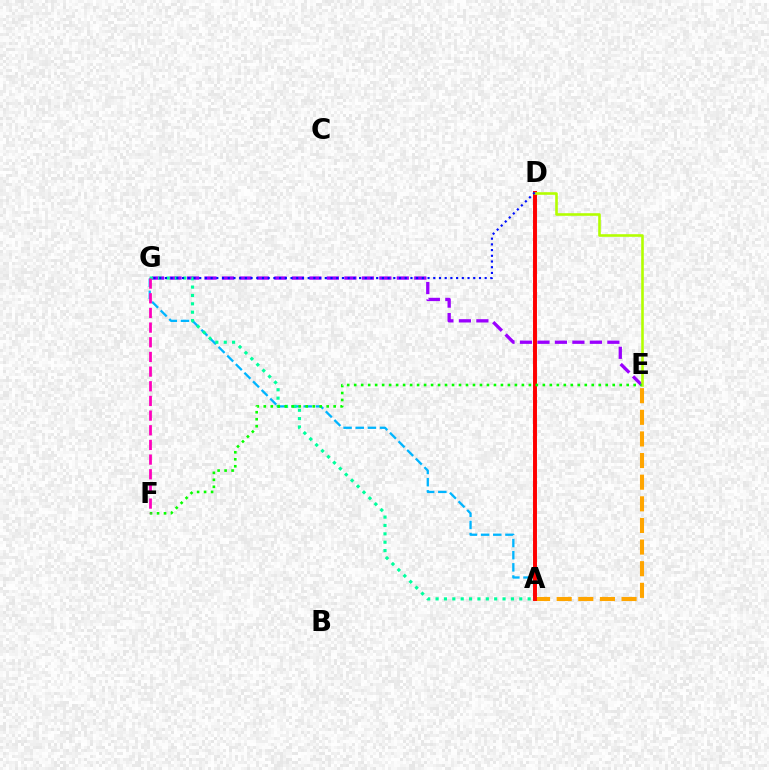{('A', 'E'): [{'color': '#ffa500', 'line_style': 'dashed', 'thickness': 2.94}], ('E', 'G'): [{'color': '#9b00ff', 'line_style': 'dashed', 'thickness': 2.37}], ('A', 'G'): [{'color': '#00b5ff', 'line_style': 'dashed', 'thickness': 1.65}, {'color': '#00ff9d', 'line_style': 'dotted', 'thickness': 2.27}], ('A', 'D'): [{'color': '#ff0000', 'line_style': 'solid', 'thickness': 2.84}], ('D', 'E'): [{'color': '#b3ff00', 'line_style': 'solid', 'thickness': 1.88}], ('E', 'F'): [{'color': '#08ff00', 'line_style': 'dotted', 'thickness': 1.9}], ('D', 'G'): [{'color': '#0010ff', 'line_style': 'dotted', 'thickness': 1.55}], ('F', 'G'): [{'color': '#ff00bd', 'line_style': 'dashed', 'thickness': 1.99}]}